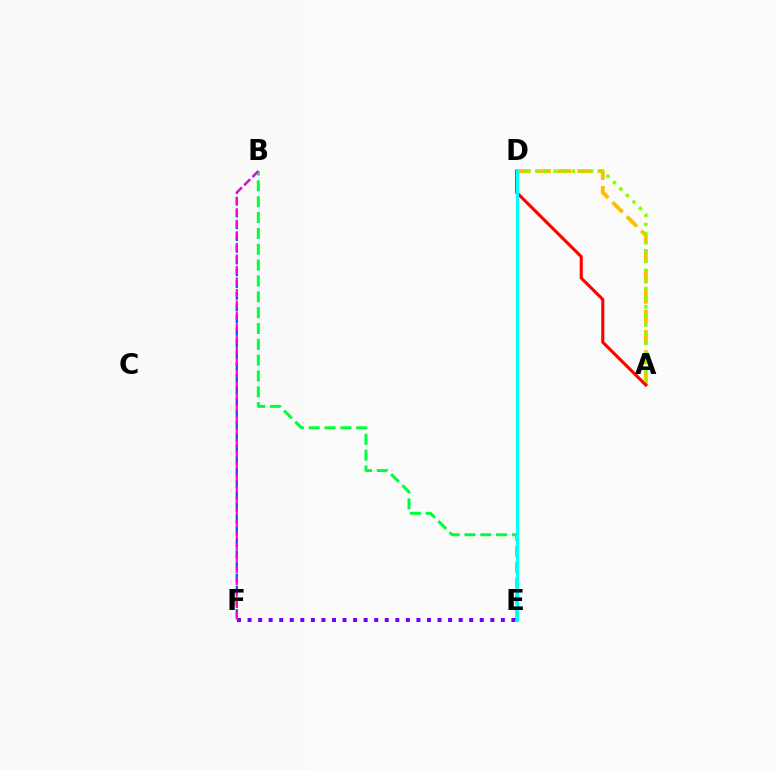{('B', 'F'): [{'color': '#004bff', 'line_style': 'dashed', 'thickness': 1.6}, {'color': '#ff00cf', 'line_style': 'dashed', 'thickness': 1.57}], ('A', 'D'): [{'color': '#ffbd00', 'line_style': 'dashed', 'thickness': 2.75}, {'color': '#ff0000', 'line_style': 'solid', 'thickness': 2.23}, {'color': '#84ff00', 'line_style': 'dotted', 'thickness': 2.49}], ('B', 'E'): [{'color': '#00ff39', 'line_style': 'dashed', 'thickness': 2.15}], ('E', 'F'): [{'color': '#7200ff', 'line_style': 'dotted', 'thickness': 2.87}], ('D', 'E'): [{'color': '#00fff6', 'line_style': 'solid', 'thickness': 2.31}]}